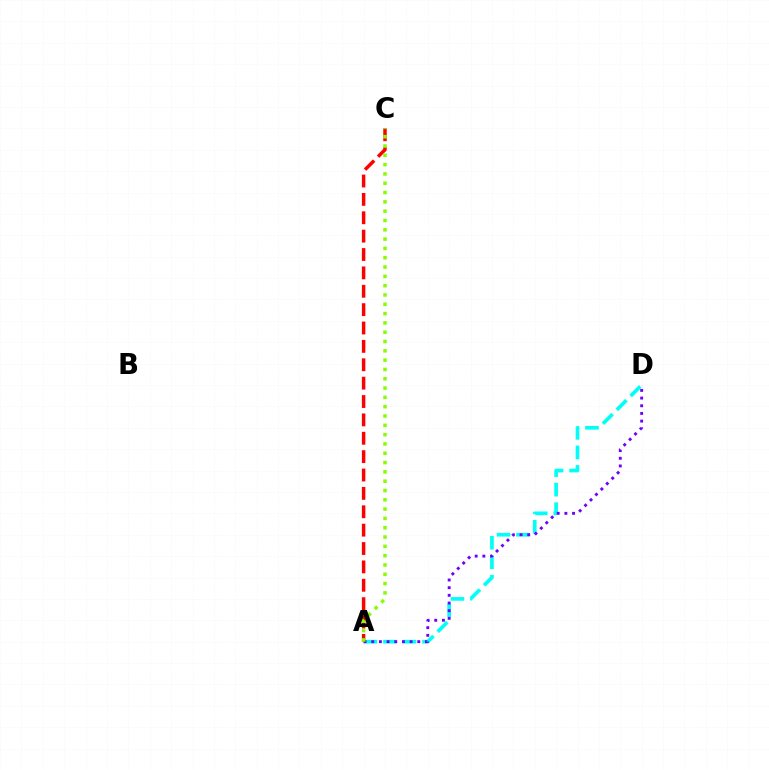{('A', 'D'): [{'color': '#00fff6', 'line_style': 'dashed', 'thickness': 2.65}, {'color': '#7200ff', 'line_style': 'dotted', 'thickness': 2.08}], ('A', 'C'): [{'color': '#ff0000', 'line_style': 'dashed', 'thickness': 2.5}, {'color': '#84ff00', 'line_style': 'dotted', 'thickness': 2.53}]}